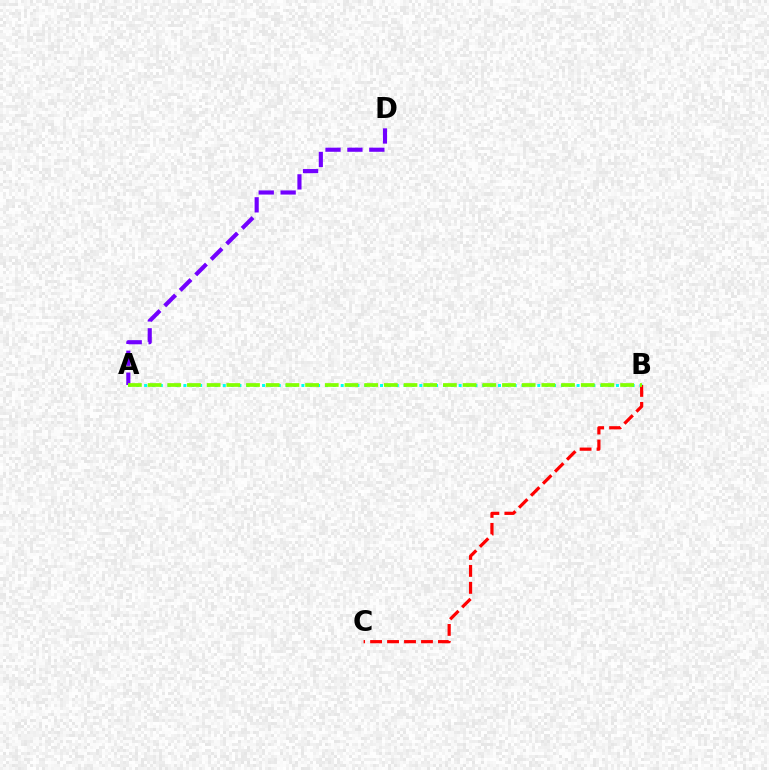{('A', 'B'): [{'color': '#00fff6', 'line_style': 'dotted', 'thickness': 2.14}, {'color': '#84ff00', 'line_style': 'dashed', 'thickness': 2.67}], ('B', 'C'): [{'color': '#ff0000', 'line_style': 'dashed', 'thickness': 2.31}], ('A', 'D'): [{'color': '#7200ff', 'line_style': 'dashed', 'thickness': 2.98}]}